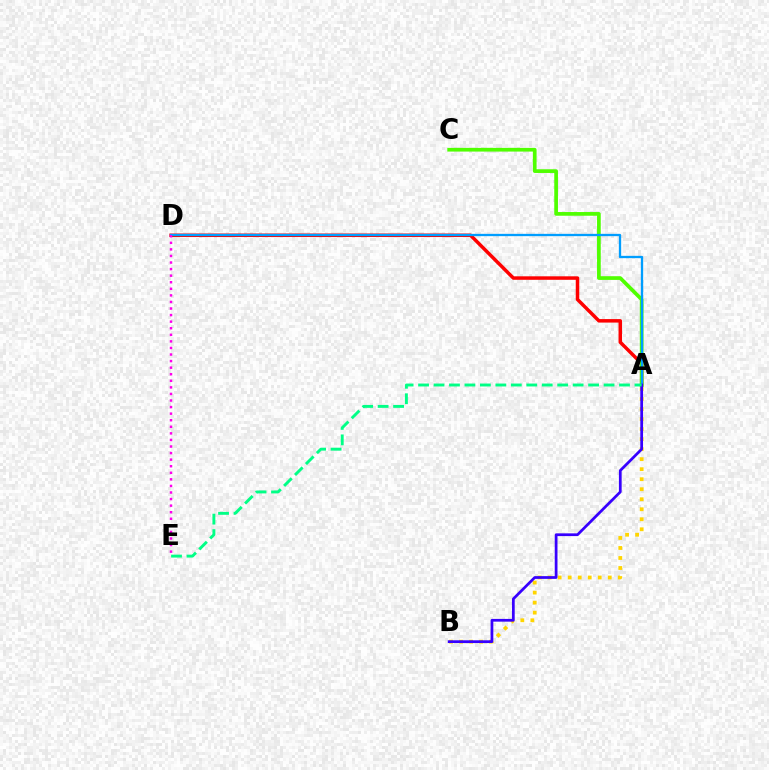{('A', 'D'): [{'color': '#ff0000', 'line_style': 'solid', 'thickness': 2.51}, {'color': '#009eff', 'line_style': 'solid', 'thickness': 1.66}], ('A', 'C'): [{'color': '#4fff00', 'line_style': 'solid', 'thickness': 2.67}], ('A', 'B'): [{'color': '#ffd500', 'line_style': 'dotted', 'thickness': 2.72}, {'color': '#3700ff', 'line_style': 'solid', 'thickness': 1.98}], ('D', 'E'): [{'color': '#ff00ed', 'line_style': 'dotted', 'thickness': 1.79}], ('A', 'E'): [{'color': '#00ff86', 'line_style': 'dashed', 'thickness': 2.1}]}